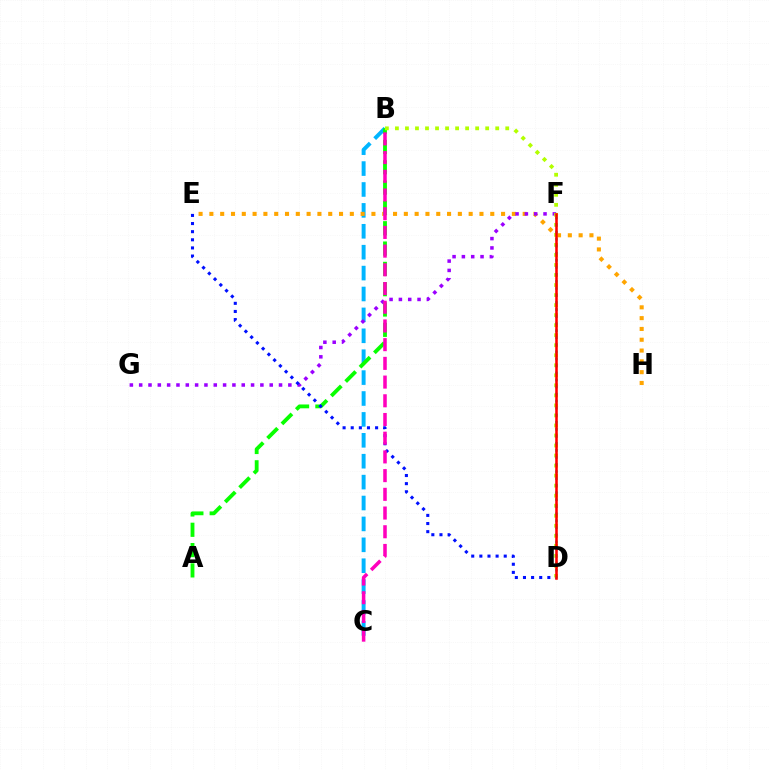{('B', 'C'): [{'color': '#00b5ff', 'line_style': 'dashed', 'thickness': 2.84}, {'color': '#ff00bd', 'line_style': 'dashed', 'thickness': 2.54}], ('E', 'H'): [{'color': '#ffa500', 'line_style': 'dotted', 'thickness': 2.94}], ('F', 'G'): [{'color': '#9b00ff', 'line_style': 'dotted', 'thickness': 2.53}], ('A', 'B'): [{'color': '#08ff00', 'line_style': 'dashed', 'thickness': 2.76}], ('D', 'E'): [{'color': '#0010ff', 'line_style': 'dotted', 'thickness': 2.21}], ('B', 'D'): [{'color': '#b3ff00', 'line_style': 'dotted', 'thickness': 2.72}], ('D', 'F'): [{'color': '#00ff9d', 'line_style': 'dotted', 'thickness': 1.91}, {'color': '#ff0000', 'line_style': 'solid', 'thickness': 1.84}]}